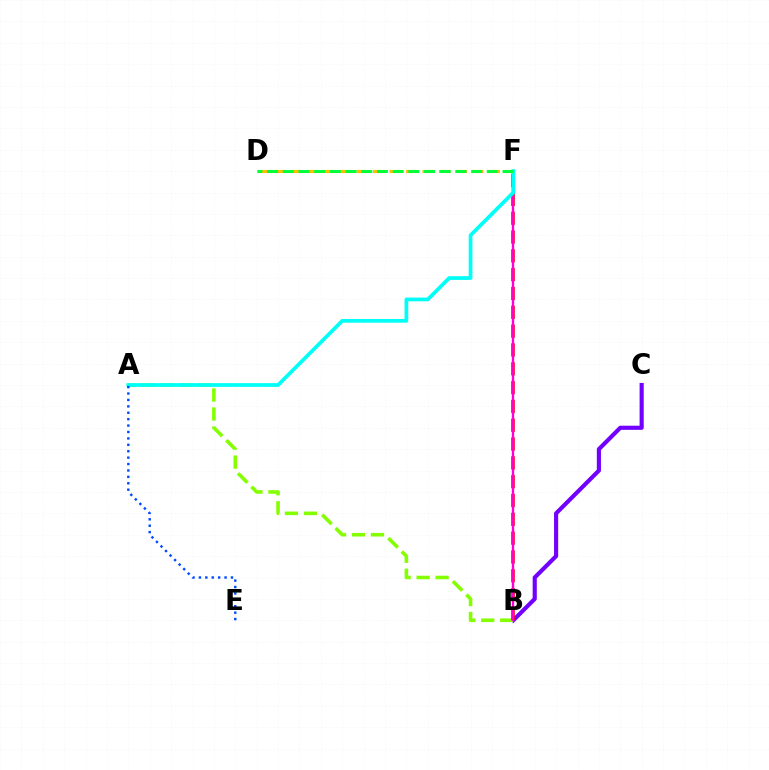{('B', 'C'): [{'color': '#7200ff', 'line_style': 'solid', 'thickness': 2.98}], ('A', 'B'): [{'color': '#84ff00', 'line_style': 'dashed', 'thickness': 2.58}], ('B', 'F'): [{'color': '#ff0000', 'line_style': 'dashed', 'thickness': 2.56}, {'color': '#ff00cf', 'line_style': 'solid', 'thickness': 1.71}], ('A', 'F'): [{'color': '#00fff6', 'line_style': 'solid', 'thickness': 2.69}], ('A', 'E'): [{'color': '#004bff', 'line_style': 'dotted', 'thickness': 1.74}], ('D', 'F'): [{'color': '#ffbd00', 'line_style': 'dashed', 'thickness': 2.24}, {'color': '#00ff39', 'line_style': 'dashed', 'thickness': 2.13}]}